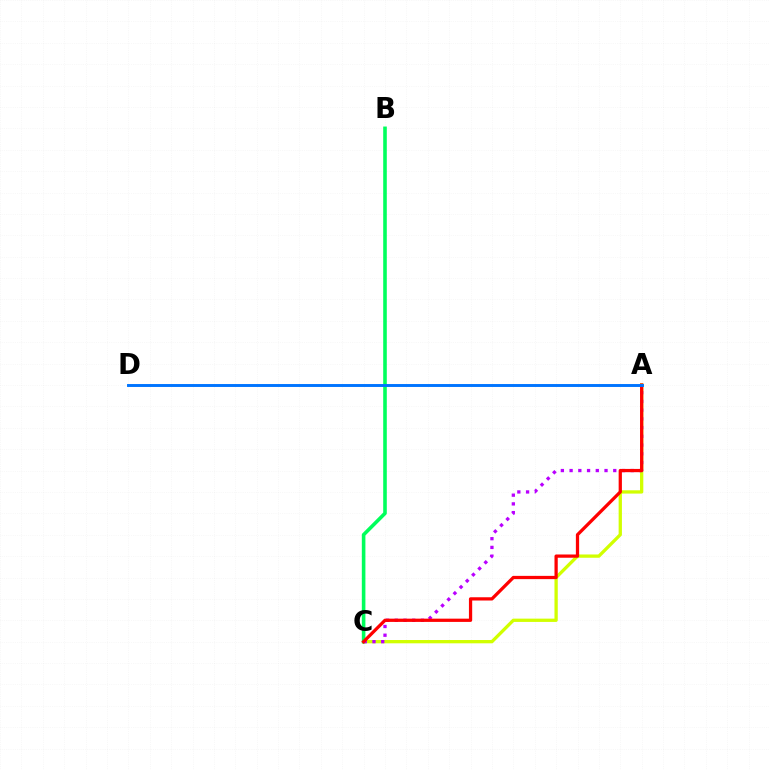{('A', 'C'): [{'color': '#d1ff00', 'line_style': 'solid', 'thickness': 2.37}, {'color': '#b900ff', 'line_style': 'dotted', 'thickness': 2.37}, {'color': '#ff0000', 'line_style': 'solid', 'thickness': 2.34}], ('B', 'C'): [{'color': '#00ff5c', 'line_style': 'solid', 'thickness': 2.59}], ('A', 'D'): [{'color': '#0074ff', 'line_style': 'solid', 'thickness': 2.1}]}